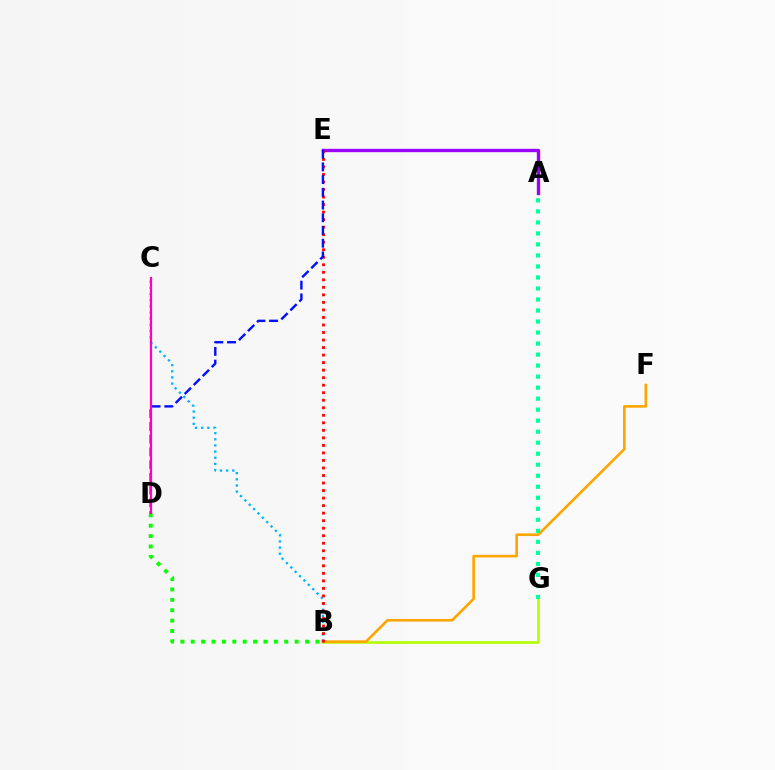{('A', 'E'): [{'color': '#9b00ff', 'line_style': 'solid', 'thickness': 2.42}], ('B', 'G'): [{'color': '#b3ff00', 'line_style': 'solid', 'thickness': 1.9}], ('B', 'F'): [{'color': '#ffa500', 'line_style': 'solid', 'thickness': 1.89}], ('B', 'D'): [{'color': '#08ff00', 'line_style': 'dotted', 'thickness': 2.82}], ('B', 'C'): [{'color': '#00b5ff', 'line_style': 'dotted', 'thickness': 1.67}], ('A', 'G'): [{'color': '#00ff9d', 'line_style': 'dotted', 'thickness': 2.99}], ('B', 'E'): [{'color': '#ff0000', 'line_style': 'dotted', 'thickness': 2.04}], ('D', 'E'): [{'color': '#0010ff', 'line_style': 'dashed', 'thickness': 1.73}], ('C', 'D'): [{'color': '#ff00bd', 'line_style': 'solid', 'thickness': 1.59}]}